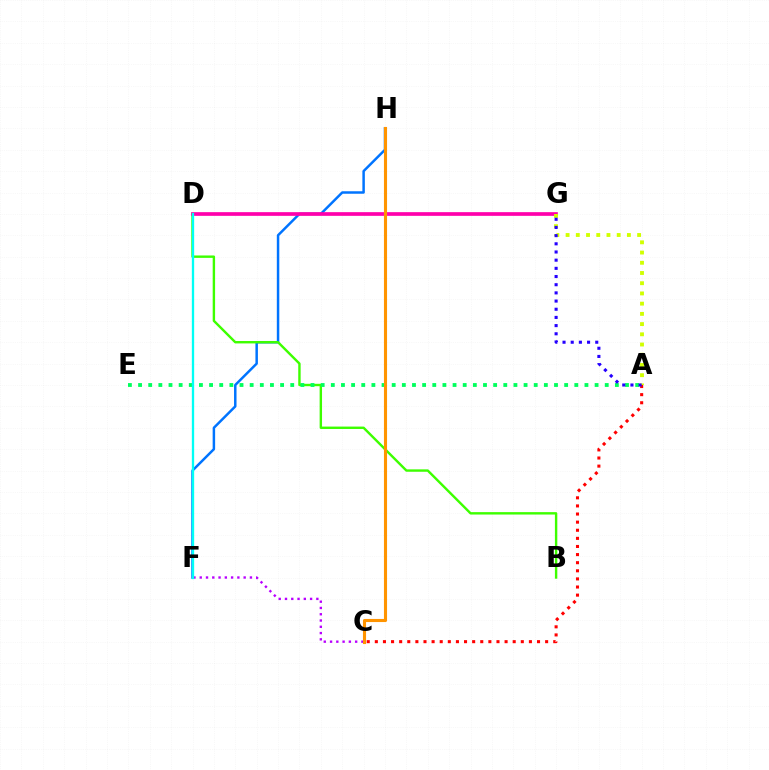{('A', 'C'): [{'color': '#ff0000', 'line_style': 'dotted', 'thickness': 2.2}], ('F', 'H'): [{'color': '#0074ff', 'line_style': 'solid', 'thickness': 1.79}], ('B', 'D'): [{'color': '#3dff00', 'line_style': 'solid', 'thickness': 1.73}], ('D', 'G'): [{'color': '#ff00ac', 'line_style': 'solid', 'thickness': 2.66}], ('C', 'F'): [{'color': '#b900ff', 'line_style': 'dotted', 'thickness': 1.7}], ('A', 'G'): [{'color': '#d1ff00', 'line_style': 'dotted', 'thickness': 2.78}, {'color': '#2500ff', 'line_style': 'dotted', 'thickness': 2.22}], ('A', 'E'): [{'color': '#00ff5c', 'line_style': 'dotted', 'thickness': 2.76}], ('C', 'H'): [{'color': '#ff9400', 'line_style': 'solid', 'thickness': 2.23}], ('D', 'F'): [{'color': '#00fff6', 'line_style': 'solid', 'thickness': 1.66}]}